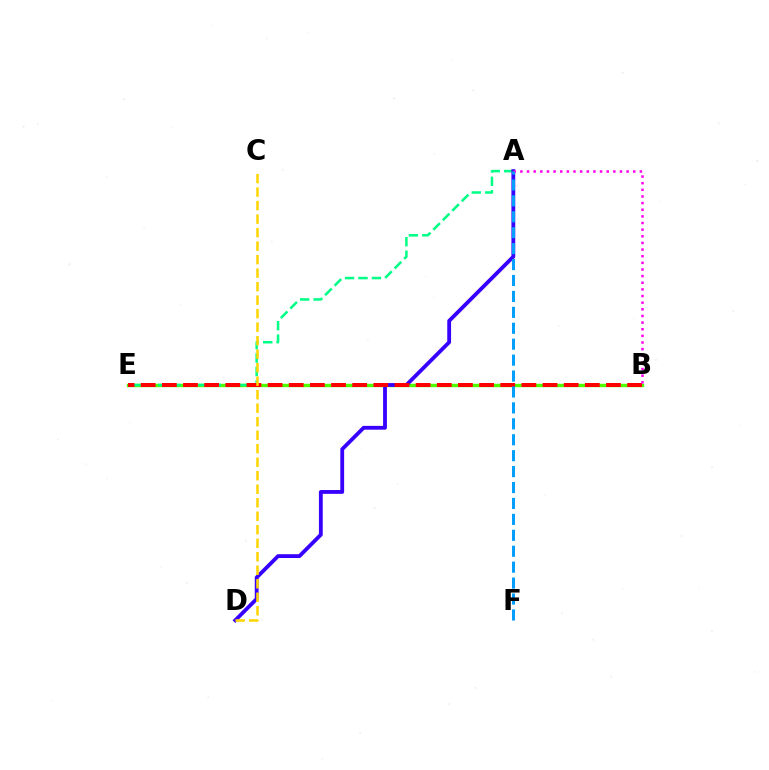{('B', 'E'): [{'color': '#4fff00', 'line_style': 'solid', 'thickness': 2.44}, {'color': '#ff0000', 'line_style': 'dashed', 'thickness': 2.87}], ('A', 'E'): [{'color': '#00ff86', 'line_style': 'dashed', 'thickness': 1.83}], ('A', 'D'): [{'color': '#3700ff', 'line_style': 'solid', 'thickness': 2.75}], ('C', 'D'): [{'color': '#ffd500', 'line_style': 'dashed', 'thickness': 1.83}], ('A', 'B'): [{'color': '#ff00ed', 'line_style': 'dotted', 'thickness': 1.8}], ('A', 'F'): [{'color': '#009eff', 'line_style': 'dashed', 'thickness': 2.16}]}